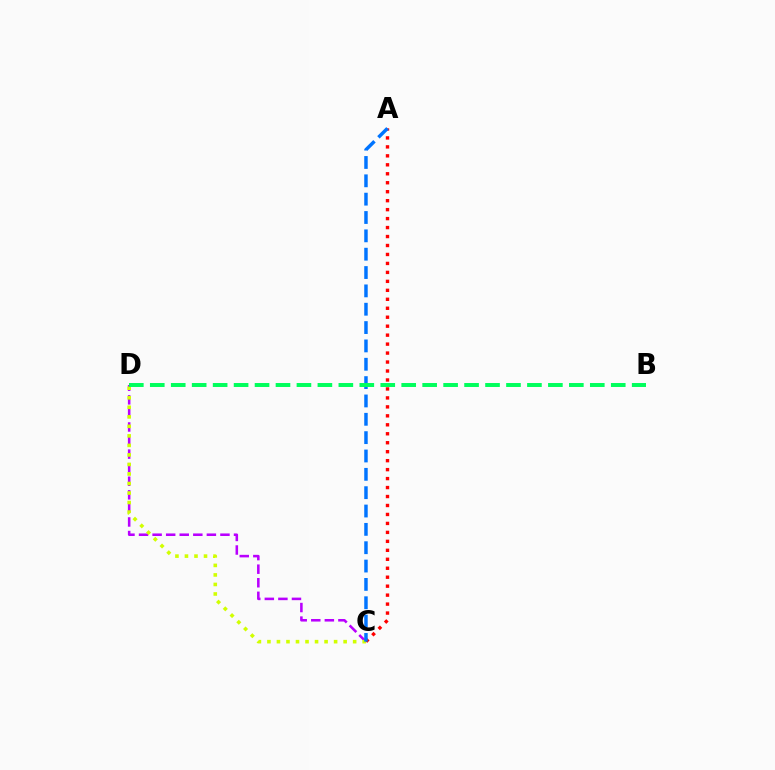{('C', 'D'): [{'color': '#b900ff', 'line_style': 'dashed', 'thickness': 1.84}, {'color': '#d1ff00', 'line_style': 'dotted', 'thickness': 2.59}], ('A', 'C'): [{'color': '#ff0000', 'line_style': 'dotted', 'thickness': 2.44}, {'color': '#0074ff', 'line_style': 'dashed', 'thickness': 2.49}], ('B', 'D'): [{'color': '#00ff5c', 'line_style': 'dashed', 'thickness': 2.85}]}